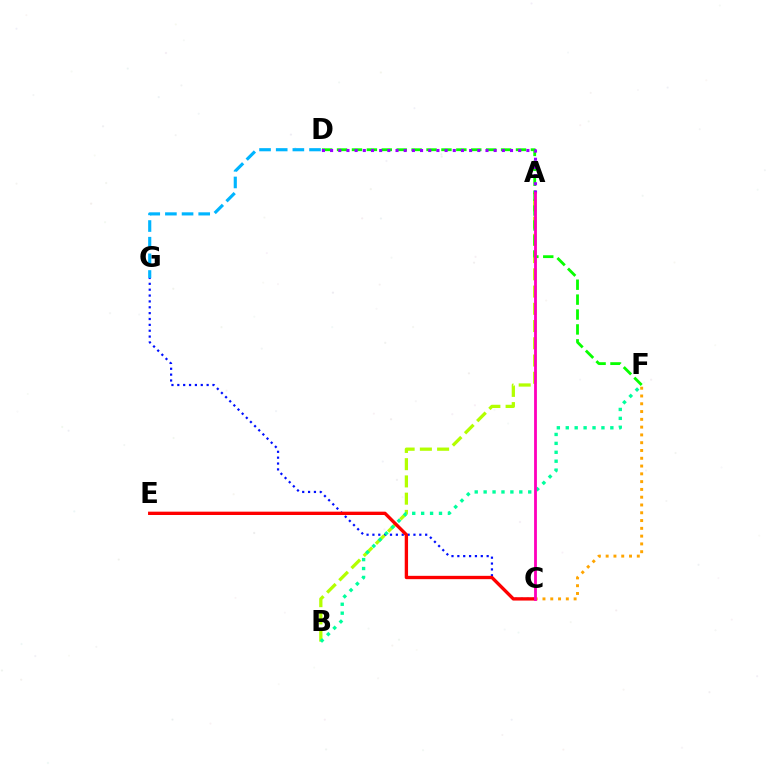{('C', 'G'): [{'color': '#0010ff', 'line_style': 'dotted', 'thickness': 1.59}], ('A', 'B'): [{'color': '#b3ff00', 'line_style': 'dashed', 'thickness': 2.34}], ('D', 'F'): [{'color': '#08ff00', 'line_style': 'dashed', 'thickness': 2.03}], ('C', 'F'): [{'color': '#ffa500', 'line_style': 'dotted', 'thickness': 2.12}], ('B', 'F'): [{'color': '#00ff9d', 'line_style': 'dotted', 'thickness': 2.42}], ('A', 'D'): [{'color': '#9b00ff', 'line_style': 'dotted', 'thickness': 2.22}], ('C', 'E'): [{'color': '#ff0000', 'line_style': 'solid', 'thickness': 2.4}], ('A', 'C'): [{'color': '#ff00bd', 'line_style': 'solid', 'thickness': 2.03}], ('D', 'G'): [{'color': '#00b5ff', 'line_style': 'dashed', 'thickness': 2.26}]}